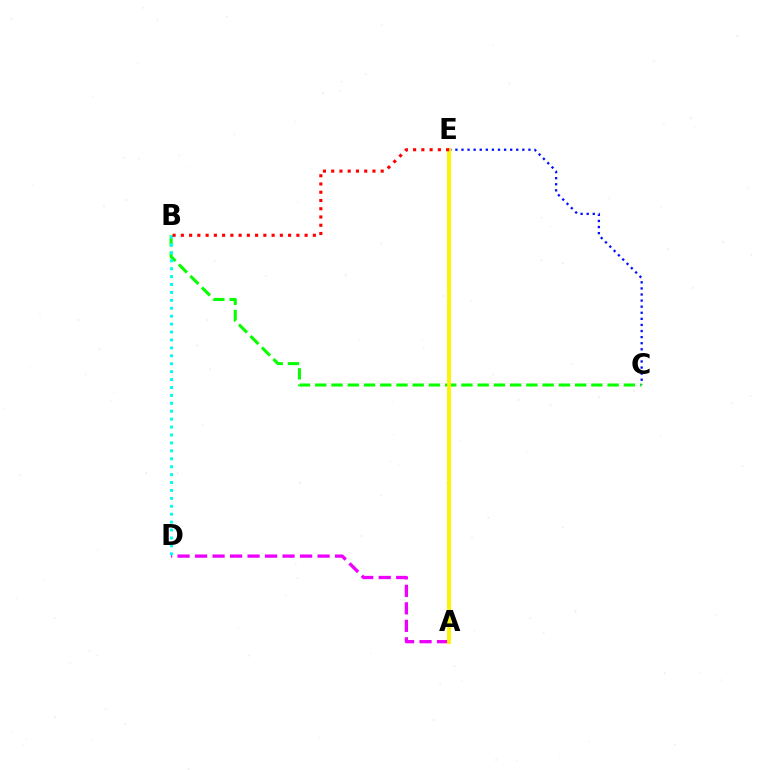{('B', 'C'): [{'color': '#08ff00', 'line_style': 'dashed', 'thickness': 2.21}], ('A', 'D'): [{'color': '#ee00ff', 'line_style': 'dashed', 'thickness': 2.38}], ('C', 'E'): [{'color': '#0010ff', 'line_style': 'dotted', 'thickness': 1.65}], ('B', 'D'): [{'color': '#00fff6', 'line_style': 'dotted', 'thickness': 2.15}], ('A', 'E'): [{'color': '#fcf500', 'line_style': 'solid', 'thickness': 2.82}], ('B', 'E'): [{'color': '#ff0000', 'line_style': 'dotted', 'thickness': 2.24}]}